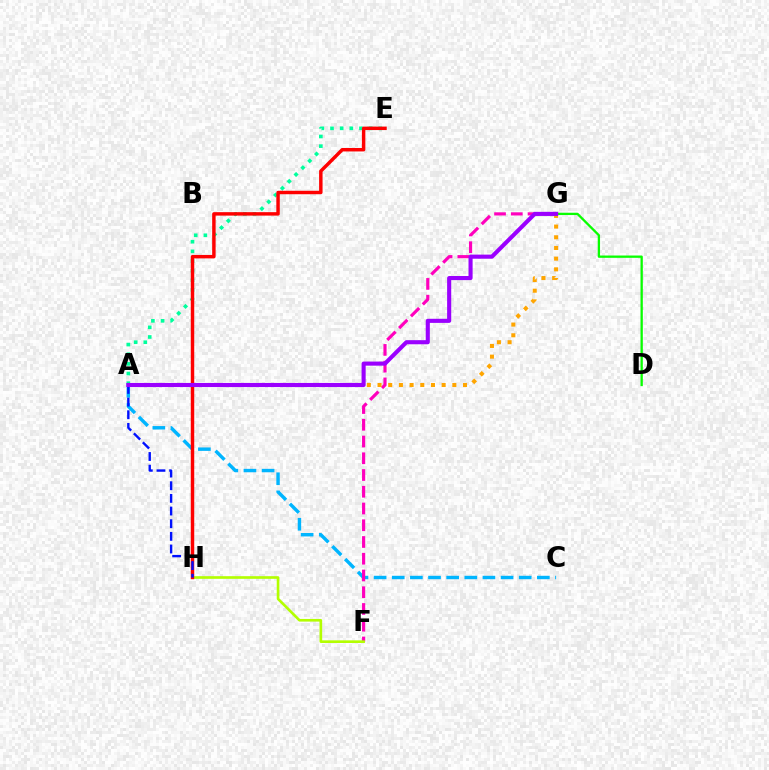{('A', 'E'): [{'color': '#00ff9d', 'line_style': 'dotted', 'thickness': 2.62}], ('A', 'C'): [{'color': '#00b5ff', 'line_style': 'dashed', 'thickness': 2.46}], ('F', 'G'): [{'color': '#ff00bd', 'line_style': 'dashed', 'thickness': 2.27}], ('F', 'H'): [{'color': '#b3ff00', 'line_style': 'solid', 'thickness': 1.91}], ('D', 'G'): [{'color': '#08ff00', 'line_style': 'solid', 'thickness': 1.66}], ('E', 'H'): [{'color': '#ff0000', 'line_style': 'solid', 'thickness': 2.49}], ('A', 'H'): [{'color': '#0010ff', 'line_style': 'dashed', 'thickness': 1.72}], ('A', 'G'): [{'color': '#ffa500', 'line_style': 'dotted', 'thickness': 2.9}, {'color': '#9b00ff', 'line_style': 'solid', 'thickness': 2.95}]}